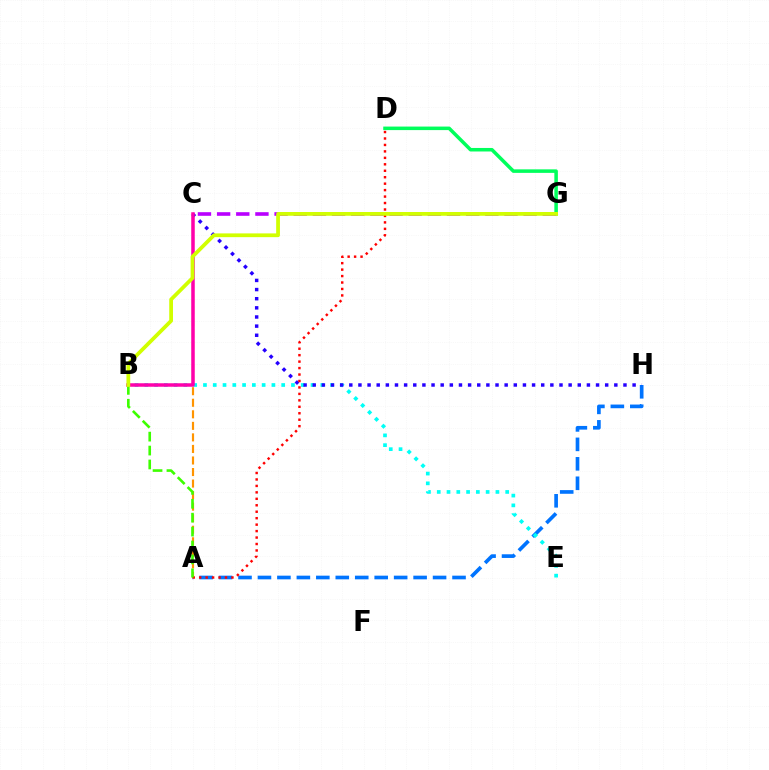{('A', 'H'): [{'color': '#0074ff', 'line_style': 'dashed', 'thickness': 2.64}], ('A', 'C'): [{'color': '#ff9400', 'line_style': 'dashed', 'thickness': 1.57}], ('B', 'E'): [{'color': '#00fff6', 'line_style': 'dotted', 'thickness': 2.66}], ('C', 'H'): [{'color': '#2500ff', 'line_style': 'dotted', 'thickness': 2.48}], ('A', 'D'): [{'color': '#ff0000', 'line_style': 'dotted', 'thickness': 1.75}], ('D', 'G'): [{'color': '#00ff5c', 'line_style': 'solid', 'thickness': 2.54}], ('C', 'G'): [{'color': '#b900ff', 'line_style': 'dashed', 'thickness': 2.6}], ('B', 'C'): [{'color': '#ff00ac', 'line_style': 'solid', 'thickness': 2.52}], ('A', 'B'): [{'color': '#3dff00', 'line_style': 'dashed', 'thickness': 1.89}], ('B', 'G'): [{'color': '#d1ff00', 'line_style': 'solid', 'thickness': 2.71}]}